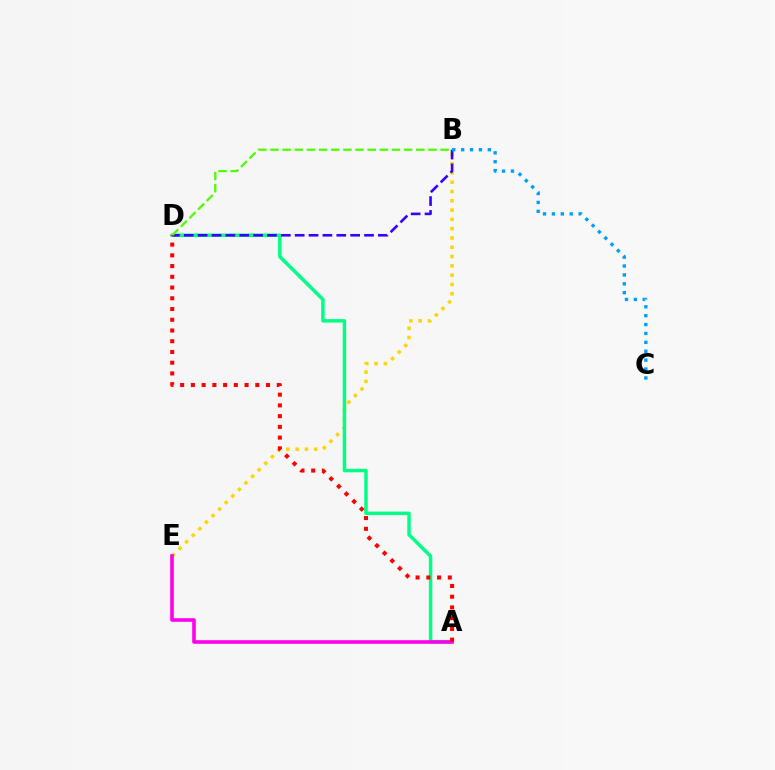{('B', 'E'): [{'color': '#ffd500', 'line_style': 'dotted', 'thickness': 2.52}], ('A', 'D'): [{'color': '#00ff86', 'line_style': 'solid', 'thickness': 2.5}, {'color': '#ff0000', 'line_style': 'dotted', 'thickness': 2.92}], ('B', 'D'): [{'color': '#3700ff', 'line_style': 'dashed', 'thickness': 1.88}, {'color': '#4fff00', 'line_style': 'dashed', 'thickness': 1.65}], ('A', 'E'): [{'color': '#ff00ed', 'line_style': 'solid', 'thickness': 2.59}], ('B', 'C'): [{'color': '#009eff', 'line_style': 'dotted', 'thickness': 2.42}]}